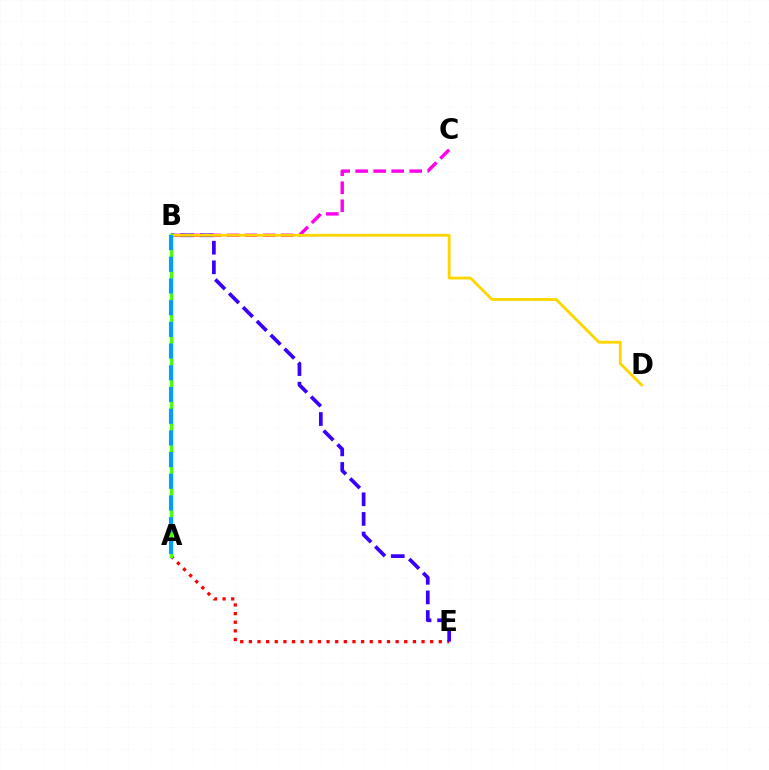{('B', 'C'): [{'color': '#ff00ed', 'line_style': 'dashed', 'thickness': 2.45}], ('A', 'E'): [{'color': '#ff0000', 'line_style': 'dotted', 'thickness': 2.35}], ('B', 'E'): [{'color': '#3700ff', 'line_style': 'dashed', 'thickness': 2.66}], ('A', 'B'): [{'color': '#00ff86', 'line_style': 'solid', 'thickness': 2.5}, {'color': '#4fff00', 'line_style': 'solid', 'thickness': 2.08}, {'color': '#009eff', 'line_style': 'dashed', 'thickness': 2.95}], ('B', 'D'): [{'color': '#ffd500', 'line_style': 'solid', 'thickness': 2.03}]}